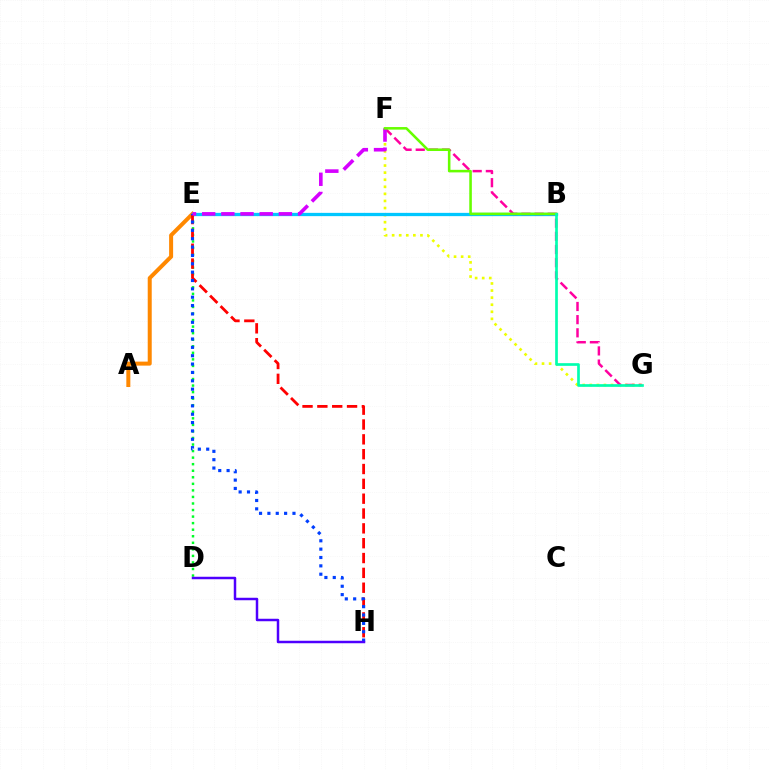{('F', 'G'): [{'color': '#eeff00', 'line_style': 'dotted', 'thickness': 1.92}, {'color': '#ff00a0', 'line_style': 'dashed', 'thickness': 1.79}], ('A', 'E'): [{'color': '#ff8800', 'line_style': 'solid', 'thickness': 2.88}], ('D', 'E'): [{'color': '#00ff27', 'line_style': 'dotted', 'thickness': 1.78}], ('B', 'E'): [{'color': '#00c7ff', 'line_style': 'solid', 'thickness': 2.36}], ('E', 'H'): [{'color': '#ff0000', 'line_style': 'dashed', 'thickness': 2.02}, {'color': '#003fff', 'line_style': 'dotted', 'thickness': 2.27}], ('D', 'H'): [{'color': '#4f00ff', 'line_style': 'solid', 'thickness': 1.79}], ('E', 'F'): [{'color': '#d600ff', 'line_style': 'dashed', 'thickness': 2.61}], ('B', 'F'): [{'color': '#66ff00', 'line_style': 'solid', 'thickness': 1.85}], ('B', 'G'): [{'color': '#00ffaf', 'line_style': 'solid', 'thickness': 1.93}]}